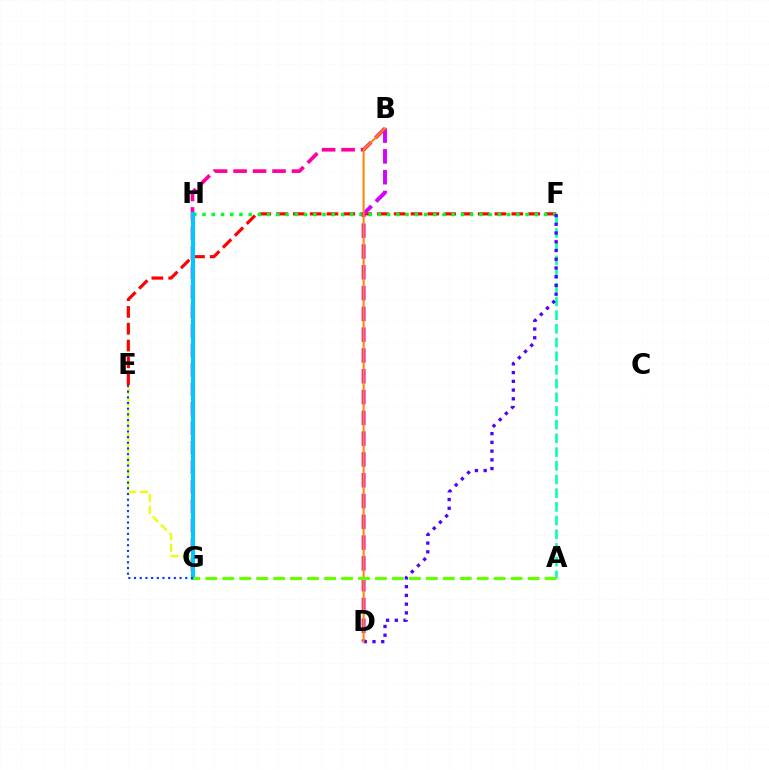{('E', 'F'): [{'color': '#ff0000', 'line_style': 'dashed', 'thickness': 2.28}], ('F', 'H'): [{'color': '#00ff27', 'line_style': 'dotted', 'thickness': 2.51}], ('E', 'G'): [{'color': '#eeff00', 'line_style': 'dashed', 'thickness': 1.6}, {'color': '#003fff', 'line_style': 'dotted', 'thickness': 1.55}], ('B', 'D'): [{'color': '#d600ff', 'line_style': 'dashed', 'thickness': 2.82}, {'color': '#ff8800', 'line_style': 'solid', 'thickness': 1.5}], ('A', 'F'): [{'color': '#00ffaf', 'line_style': 'dashed', 'thickness': 1.86}], ('D', 'F'): [{'color': '#4f00ff', 'line_style': 'dotted', 'thickness': 2.37}], ('B', 'G'): [{'color': '#ff00a0', 'line_style': 'dashed', 'thickness': 2.65}], ('G', 'H'): [{'color': '#00c7ff', 'line_style': 'solid', 'thickness': 2.91}], ('A', 'G'): [{'color': '#66ff00', 'line_style': 'dashed', 'thickness': 2.3}]}